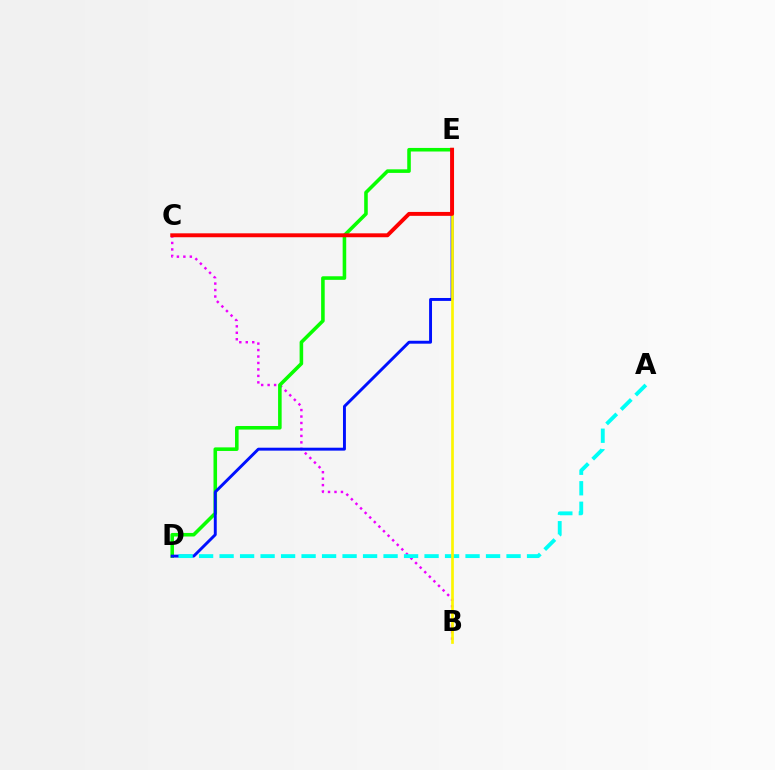{('B', 'C'): [{'color': '#ee00ff', 'line_style': 'dotted', 'thickness': 1.76}], ('D', 'E'): [{'color': '#08ff00', 'line_style': 'solid', 'thickness': 2.57}, {'color': '#0010ff', 'line_style': 'solid', 'thickness': 2.11}], ('A', 'D'): [{'color': '#00fff6', 'line_style': 'dashed', 'thickness': 2.78}], ('B', 'E'): [{'color': '#fcf500', 'line_style': 'solid', 'thickness': 1.94}], ('C', 'E'): [{'color': '#ff0000', 'line_style': 'solid', 'thickness': 2.82}]}